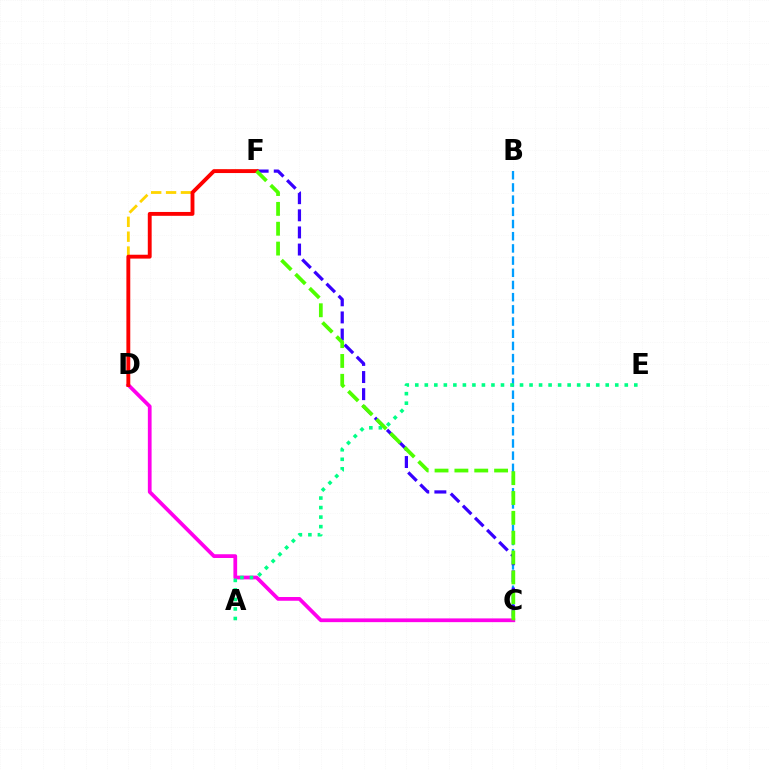{('C', 'D'): [{'color': '#ff00ed', 'line_style': 'solid', 'thickness': 2.7}], ('B', 'C'): [{'color': '#009eff', 'line_style': 'dashed', 'thickness': 1.66}], ('D', 'F'): [{'color': '#ffd500', 'line_style': 'dashed', 'thickness': 2.02}, {'color': '#ff0000', 'line_style': 'solid', 'thickness': 2.79}], ('C', 'F'): [{'color': '#3700ff', 'line_style': 'dashed', 'thickness': 2.33}, {'color': '#4fff00', 'line_style': 'dashed', 'thickness': 2.7}], ('A', 'E'): [{'color': '#00ff86', 'line_style': 'dotted', 'thickness': 2.59}]}